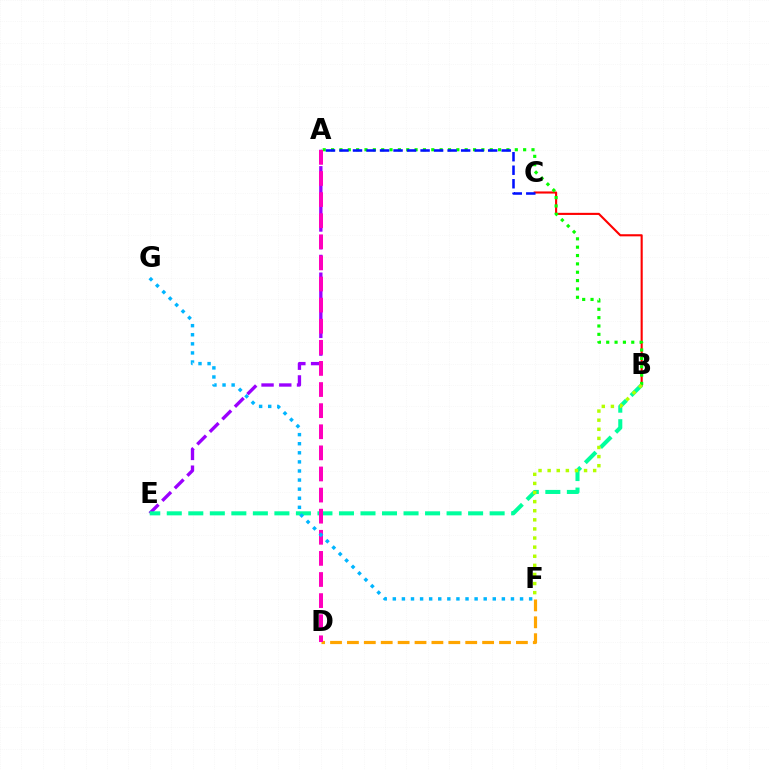{('A', 'E'): [{'color': '#9b00ff', 'line_style': 'dashed', 'thickness': 2.41}], ('B', 'C'): [{'color': '#ff0000', 'line_style': 'solid', 'thickness': 1.52}], ('D', 'F'): [{'color': '#ffa500', 'line_style': 'dashed', 'thickness': 2.3}], ('B', 'E'): [{'color': '#00ff9d', 'line_style': 'dashed', 'thickness': 2.92}], ('A', 'B'): [{'color': '#08ff00', 'line_style': 'dotted', 'thickness': 2.27}], ('A', 'C'): [{'color': '#0010ff', 'line_style': 'dashed', 'thickness': 1.84}], ('A', 'D'): [{'color': '#ff00bd', 'line_style': 'dashed', 'thickness': 2.87}], ('F', 'G'): [{'color': '#00b5ff', 'line_style': 'dotted', 'thickness': 2.47}], ('B', 'F'): [{'color': '#b3ff00', 'line_style': 'dotted', 'thickness': 2.47}]}